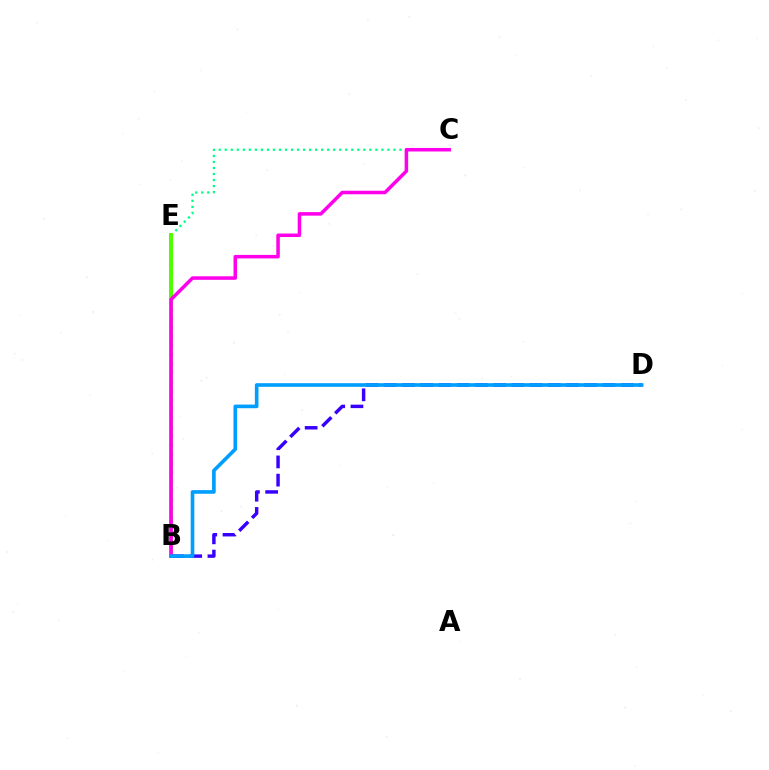{('C', 'E'): [{'color': '#00ff86', 'line_style': 'dotted', 'thickness': 1.64}], ('B', 'E'): [{'color': '#ff0000', 'line_style': 'solid', 'thickness': 1.58}, {'color': '#ffd500', 'line_style': 'dotted', 'thickness': 2.46}, {'color': '#4fff00', 'line_style': 'solid', 'thickness': 2.88}], ('B', 'D'): [{'color': '#3700ff', 'line_style': 'dashed', 'thickness': 2.48}, {'color': '#009eff', 'line_style': 'solid', 'thickness': 2.62}], ('B', 'C'): [{'color': '#ff00ed', 'line_style': 'solid', 'thickness': 2.53}]}